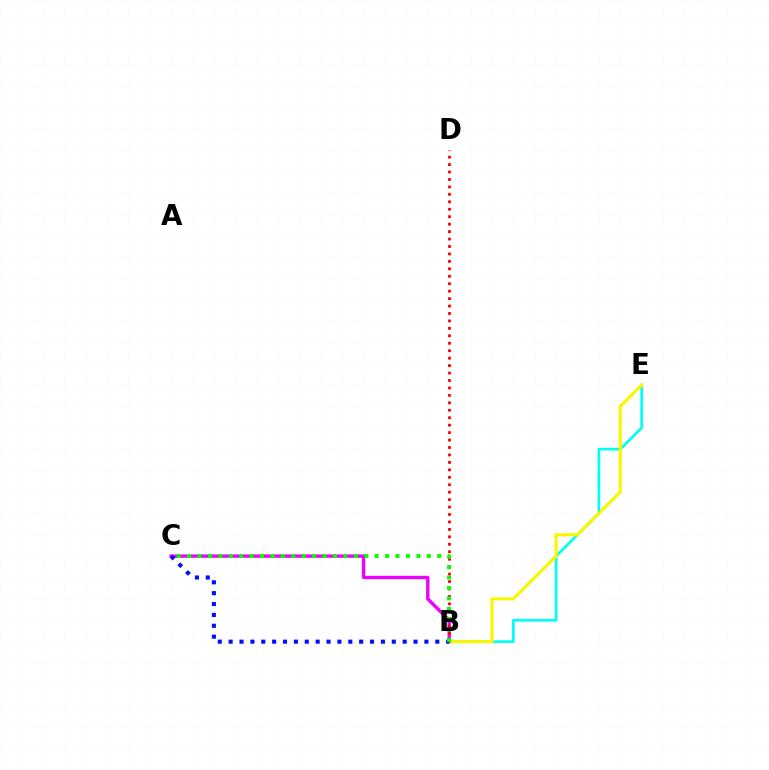{('B', 'C'): [{'color': '#ee00ff', 'line_style': 'solid', 'thickness': 2.42}, {'color': '#0010ff', 'line_style': 'dotted', 'thickness': 2.95}, {'color': '#08ff00', 'line_style': 'dotted', 'thickness': 2.83}], ('B', 'E'): [{'color': '#00fff6', 'line_style': 'solid', 'thickness': 1.95}, {'color': '#fcf500', 'line_style': 'solid', 'thickness': 2.23}], ('B', 'D'): [{'color': '#ff0000', 'line_style': 'dotted', 'thickness': 2.02}]}